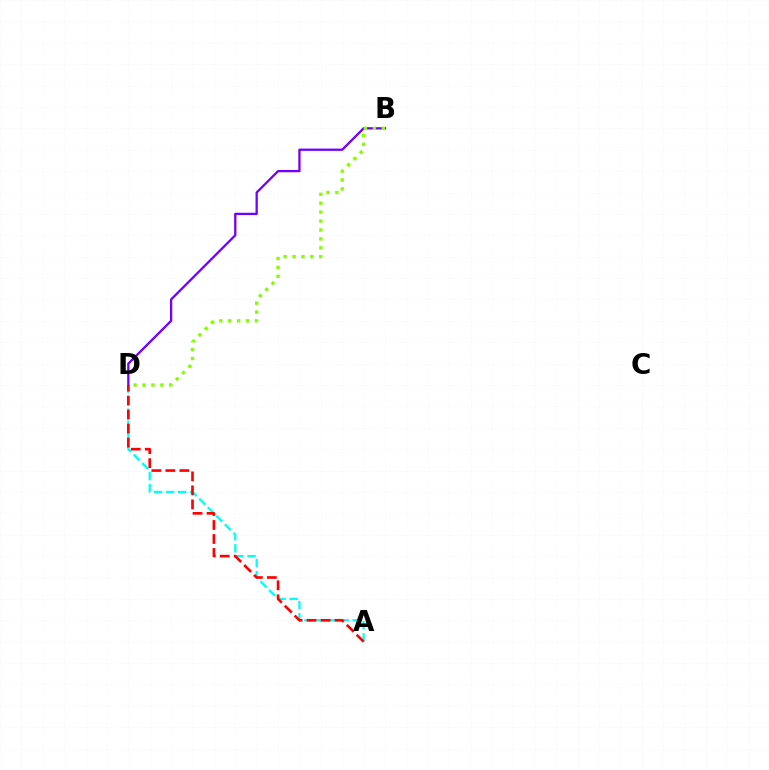{('A', 'D'): [{'color': '#00fff6', 'line_style': 'dashed', 'thickness': 1.64}, {'color': '#ff0000', 'line_style': 'dashed', 'thickness': 1.9}], ('B', 'D'): [{'color': '#7200ff', 'line_style': 'solid', 'thickness': 1.64}, {'color': '#84ff00', 'line_style': 'dotted', 'thickness': 2.42}]}